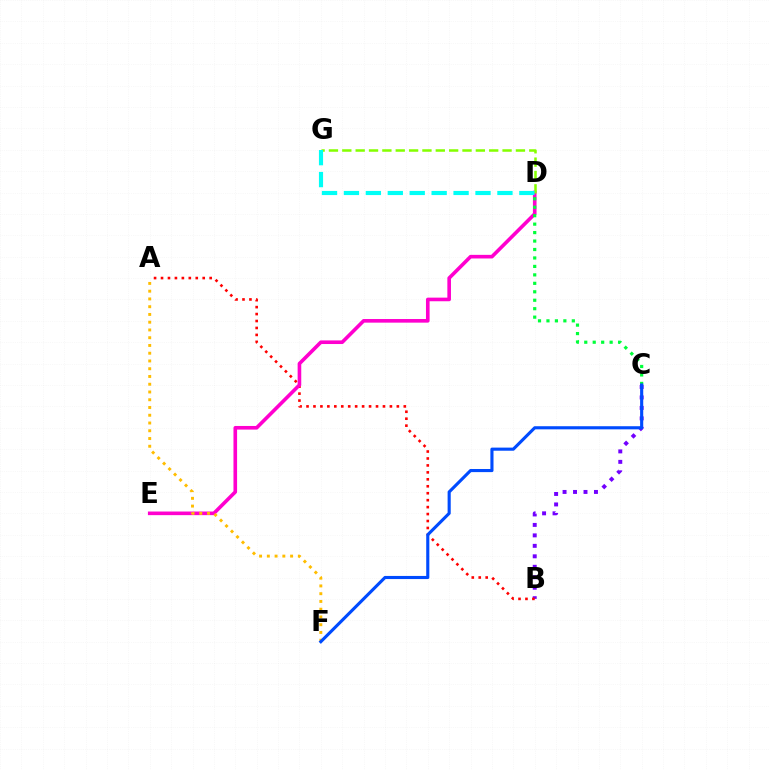{('B', 'C'): [{'color': '#7200ff', 'line_style': 'dotted', 'thickness': 2.84}], ('A', 'B'): [{'color': '#ff0000', 'line_style': 'dotted', 'thickness': 1.89}], ('D', 'E'): [{'color': '#ff00cf', 'line_style': 'solid', 'thickness': 2.61}], ('A', 'F'): [{'color': '#ffbd00', 'line_style': 'dotted', 'thickness': 2.11}], ('D', 'G'): [{'color': '#84ff00', 'line_style': 'dashed', 'thickness': 1.81}, {'color': '#00fff6', 'line_style': 'dashed', 'thickness': 2.98}], ('C', 'D'): [{'color': '#00ff39', 'line_style': 'dotted', 'thickness': 2.3}], ('C', 'F'): [{'color': '#004bff', 'line_style': 'solid', 'thickness': 2.24}]}